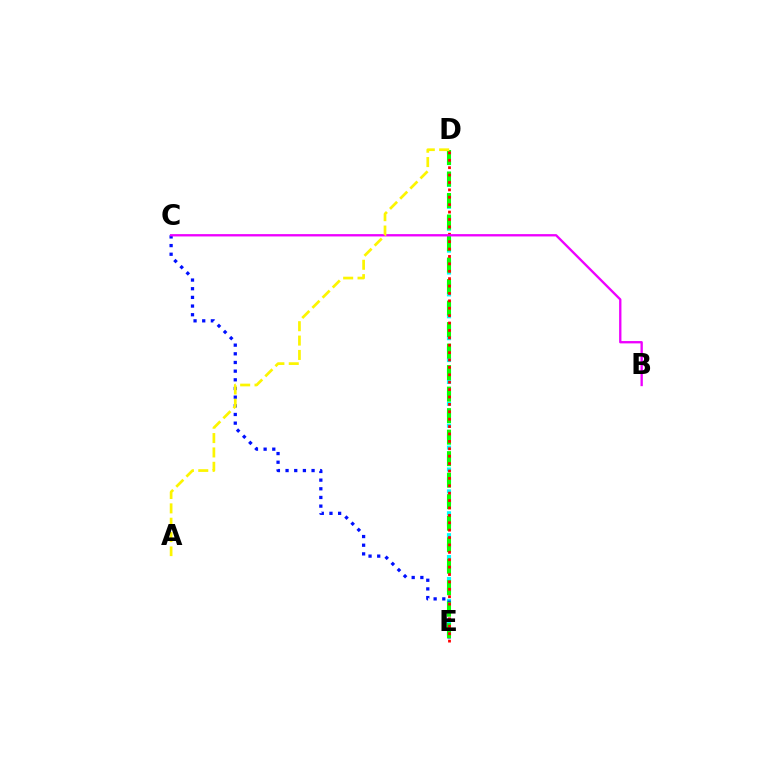{('D', 'E'): [{'color': '#00fff6', 'line_style': 'dotted', 'thickness': 2.97}, {'color': '#08ff00', 'line_style': 'dashed', 'thickness': 2.92}, {'color': '#ff0000', 'line_style': 'dotted', 'thickness': 2.01}], ('C', 'E'): [{'color': '#0010ff', 'line_style': 'dotted', 'thickness': 2.35}], ('B', 'C'): [{'color': '#ee00ff', 'line_style': 'solid', 'thickness': 1.68}], ('A', 'D'): [{'color': '#fcf500', 'line_style': 'dashed', 'thickness': 1.95}]}